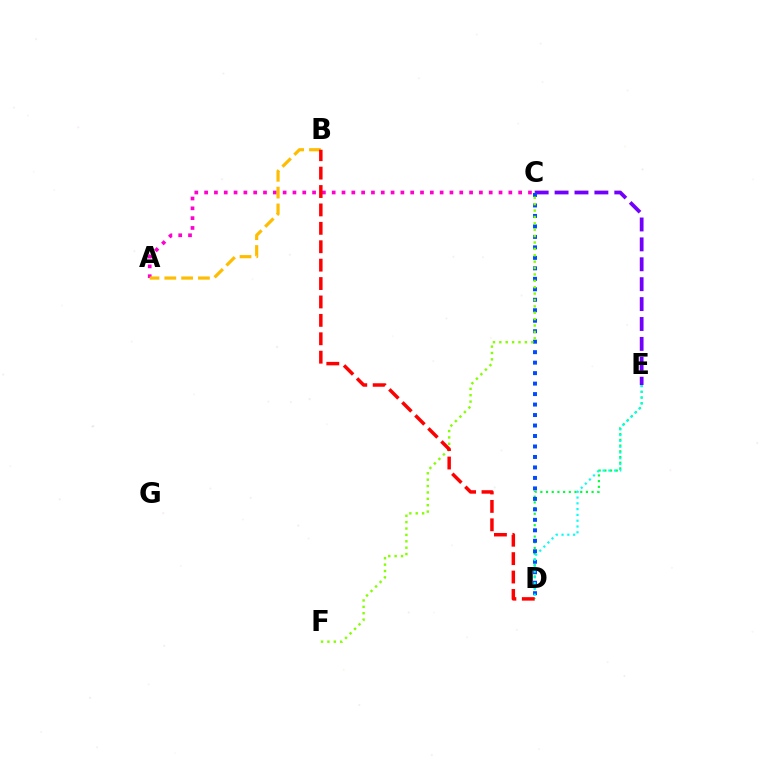{('A', 'C'): [{'color': '#ff00cf', 'line_style': 'dotted', 'thickness': 2.67}], ('C', 'E'): [{'color': '#7200ff', 'line_style': 'dashed', 'thickness': 2.7}], ('D', 'E'): [{'color': '#00ff39', 'line_style': 'dotted', 'thickness': 1.55}, {'color': '#00fff6', 'line_style': 'dotted', 'thickness': 1.57}], ('C', 'D'): [{'color': '#004bff', 'line_style': 'dotted', 'thickness': 2.85}], ('C', 'F'): [{'color': '#84ff00', 'line_style': 'dotted', 'thickness': 1.74}], ('A', 'B'): [{'color': '#ffbd00', 'line_style': 'dashed', 'thickness': 2.28}], ('B', 'D'): [{'color': '#ff0000', 'line_style': 'dashed', 'thickness': 2.5}]}